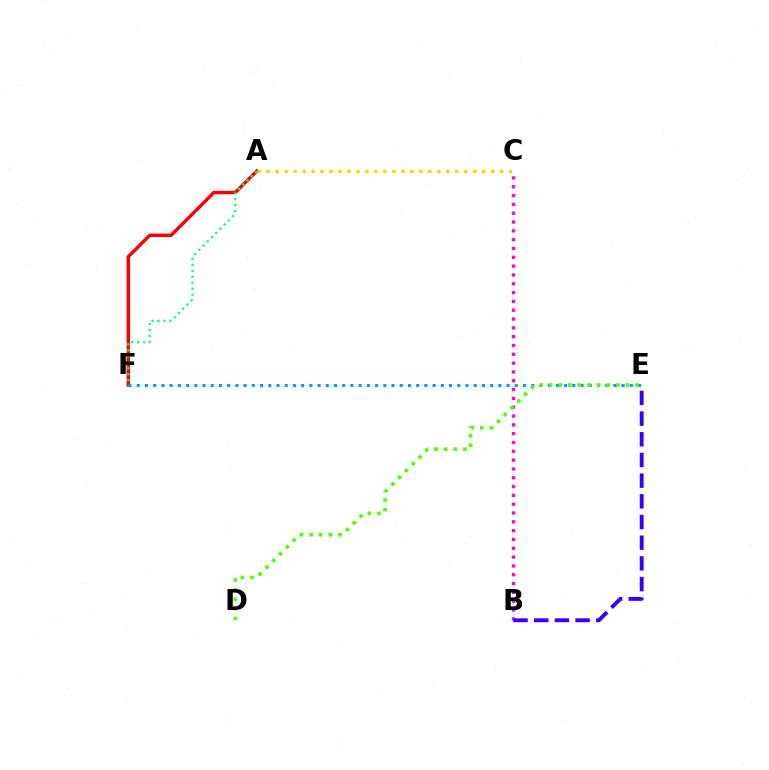{('A', 'F'): [{'color': '#ff0000', 'line_style': 'solid', 'thickness': 2.47}, {'color': '#00ff86', 'line_style': 'dotted', 'thickness': 1.62}], ('E', 'F'): [{'color': '#009eff', 'line_style': 'dotted', 'thickness': 2.23}], ('B', 'C'): [{'color': '#ff00ed', 'line_style': 'dotted', 'thickness': 2.4}], ('D', 'E'): [{'color': '#4fff00', 'line_style': 'dotted', 'thickness': 2.61}], ('A', 'C'): [{'color': '#ffd500', 'line_style': 'dotted', 'thickness': 2.44}], ('B', 'E'): [{'color': '#3700ff', 'line_style': 'dashed', 'thickness': 2.81}]}